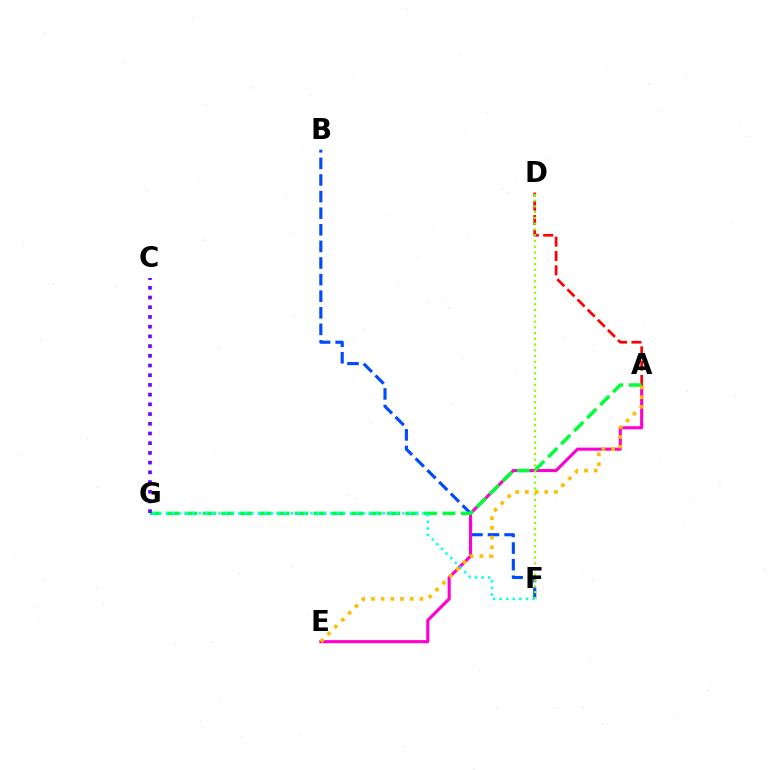{('B', 'F'): [{'color': '#004bff', 'line_style': 'dashed', 'thickness': 2.25}], ('A', 'E'): [{'color': '#ff00cf', 'line_style': 'solid', 'thickness': 2.23}, {'color': '#ffbd00', 'line_style': 'dotted', 'thickness': 2.64}], ('A', 'D'): [{'color': '#ff0000', 'line_style': 'dashed', 'thickness': 1.95}], ('A', 'G'): [{'color': '#00ff39', 'line_style': 'dashed', 'thickness': 2.5}], ('D', 'F'): [{'color': '#84ff00', 'line_style': 'dotted', 'thickness': 1.56}], ('C', 'G'): [{'color': '#7200ff', 'line_style': 'dotted', 'thickness': 2.64}], ('F', 'G'): [{'color': '#00fff6', 'line_style': 'dotted', 'thickness': 1.78}]}